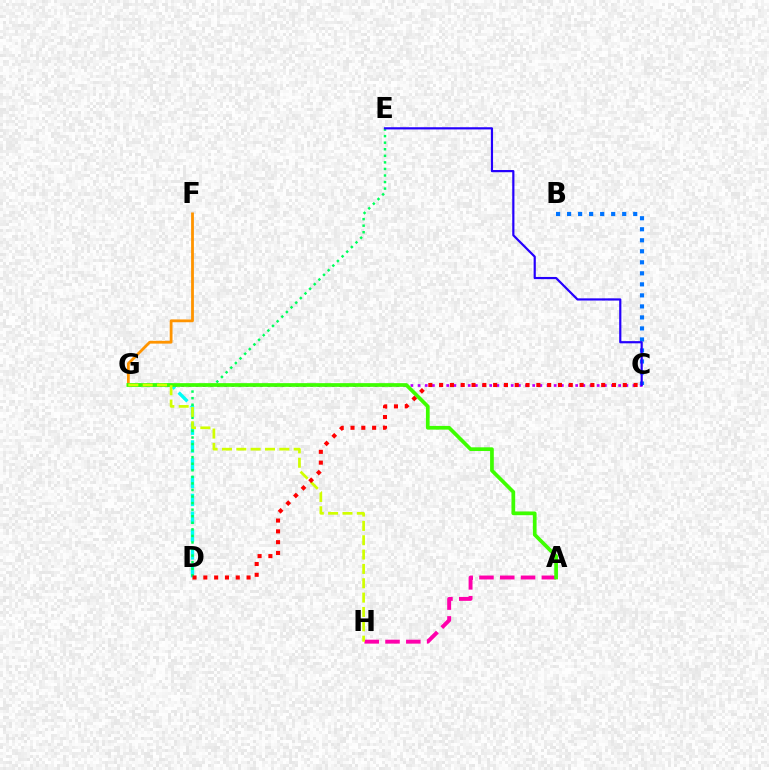{('F', 'G'): [{'color': '#ff9400', 'line_style': 'solid', 'thickness': 2.02}], ('A', 'H'): [{'color': '#ff00ac', 'line_style': 'dashed', 'thickness': 2.83}], ('C', 'G'): [{'color': '#b900ff', 'line_style': 'dotted', 'thickness': 1.95}], ('D', 'G'): [{'color': '#00fff6', 'line_style': 'dashed', 'thickness': 2.42}], ('D', 'E'): [{'color': '#00ff5c', 'line_style': 'dotted', 'thickness': 1.78}], ('A', 'G'): [{'color': '#3dff00', 'line_style': 'solid', 'thickness': 2.67}], ('G', 'H'): [{'color': '#d1ff00', 'line_style': 'dashed', 'thickness': 1.95}], ('B', 'C'): [{'color': '#0074ff', 'line_style': 'dotted', 'thickness': 2.99}], ('C', 'E'): [{'color': '#2500ff', 'line_style': 'solid', 'thickness': 1.58}], ('C', 'D'): [{'color': '#ff0000', 'line_style': 'dotted', 'thickness': 2.94}]}